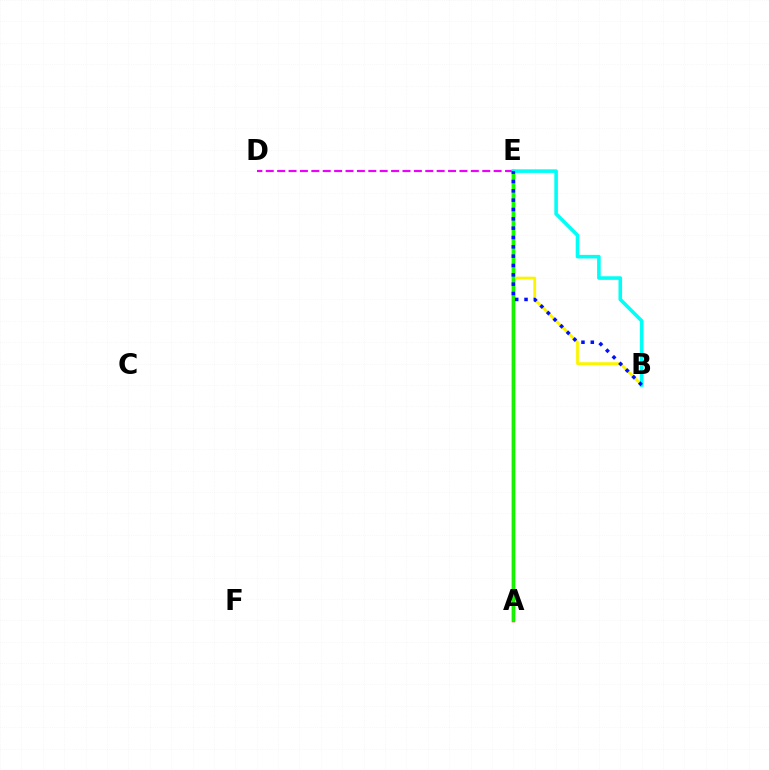{('A', 'E'): [{'color': '#ff0000', 'line_style': 'solid', 'thickness': 2.49}, {'color': '#08ff00', 'line_style': 'solid', 'thickness': 2.08}], ('B', 'E'): [{'color': '#fcf500', 'line_style': 'solid', 'thickness': 2.01}, {'color': '#00fff6', 'line_style': 'solid', 'thickness': 2.58}, {'color': '#0010ff', 'line_style': 'dotted', 'thickness': 2.54}], ('D', 'E'): [{'color': '#ee00ff', 'line_style': 'dashed', 'thickness': 1.55}]}